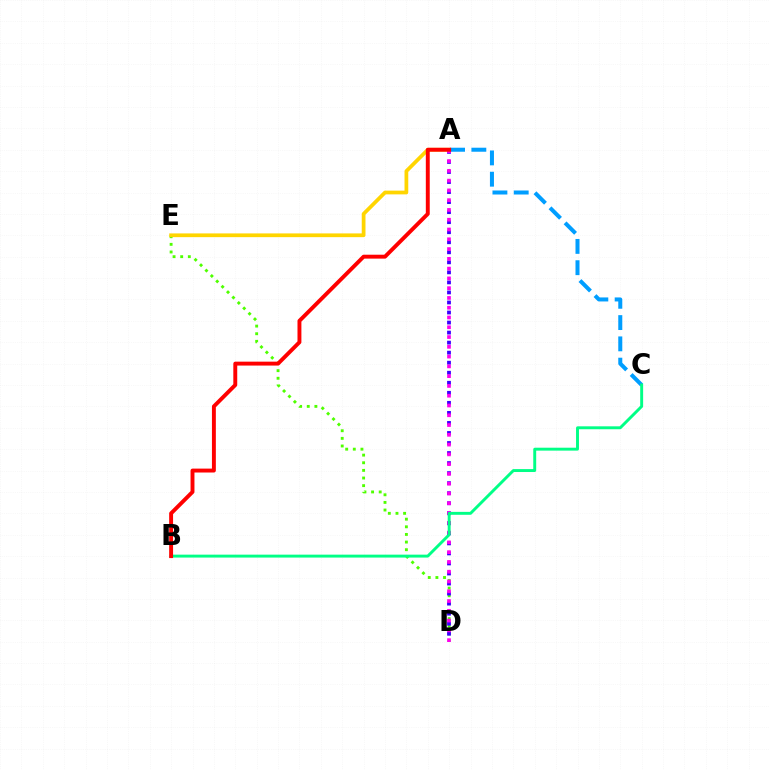{('D', 'E'): [{'color': '#4fff00', 'line_style': 'dotted', 'thickness': 2.07}], ('A', 'E'): [{'color': '#ffd500', 'line_style': 'solid', 'thickness': 2.7}], ('A', 'C'): [{'color': '#009eff', 'line_style': 'dashed', 'thickness': 2.89}], ('A', 'D'): [{'color': '#3700ff', 'line_style': 'dotted', 'thickness': 2.73}, {'color': '#ff00ed', 'line_style': 'dotted', 'thickness': 2.66}], ('B', 'C'): [{'color': '#00ff86', 'line_style': 'solid', 'thickness': 2.1}], ('A', 'B'): [{'color': '#ff0000', 'line_style': 'solid', 'thickness': 2.82}]}